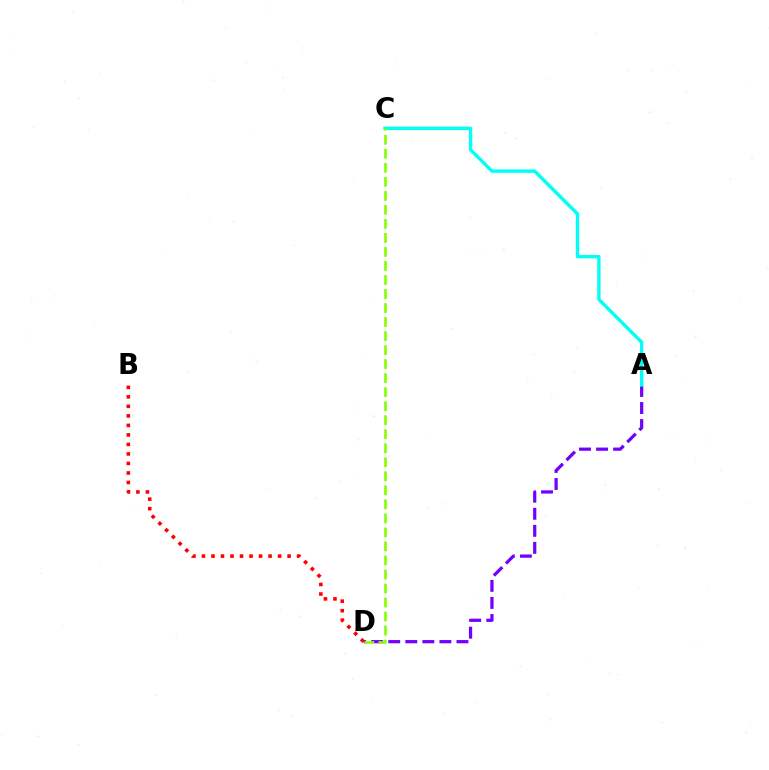{('A', 'D'): [{'color': '#7200ff', 'line_style': 'dashed', 'thickness': 2.32}], ('B', 'D'): [{'color': '#ff0000', 'line_style': 'dotted', 'thickness': 2.59}], ('A', 'C'): [{'color': '#00fff6', 'line_style': 'solid', 'thickness': 2.43}], ('C', 'D'): [{'color': '#84ff00', 'line_style': 'dashed', 'thickness': 1.91}]}